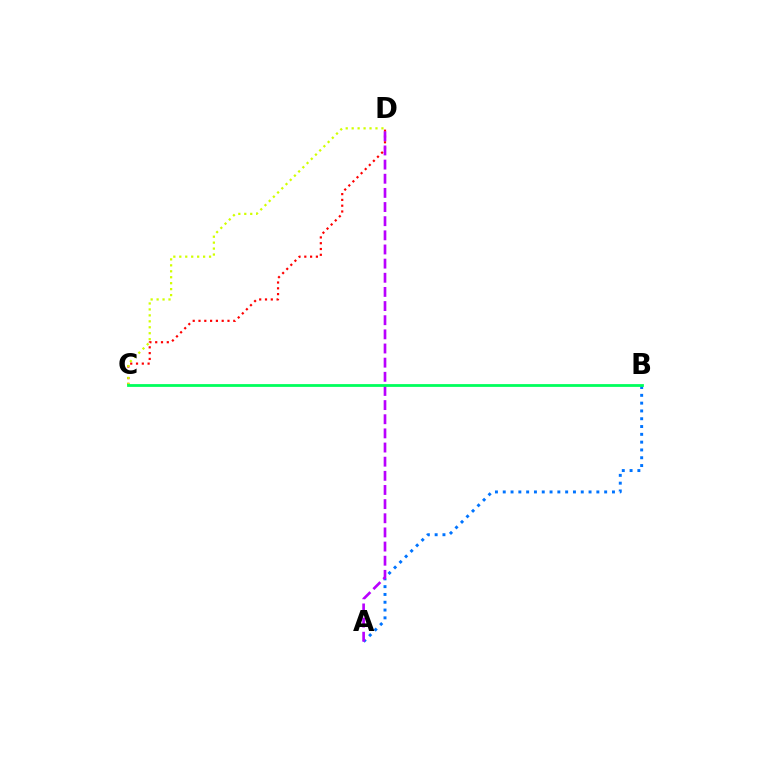{('A', 'B'): [{'color': '#0074ff', 'line_style': 'dotted', 'thickness': 2.12}], ('C', 'D'): [{'color': '#ff0000', 'line_style': 'dotted', 'thickness': 1.57}, {'color': '#d1ff00', 'line_style': 'dotted', 'thickness': 1.62}], ('A', 'D'): [{'color': '#b900ff', 'line_style': 'dashed', 'thickness': 1.92}], ('B', 'C'): [{'color': '#00ff5c', 'line_style': 'solid', 'thickness': 2.01}]}